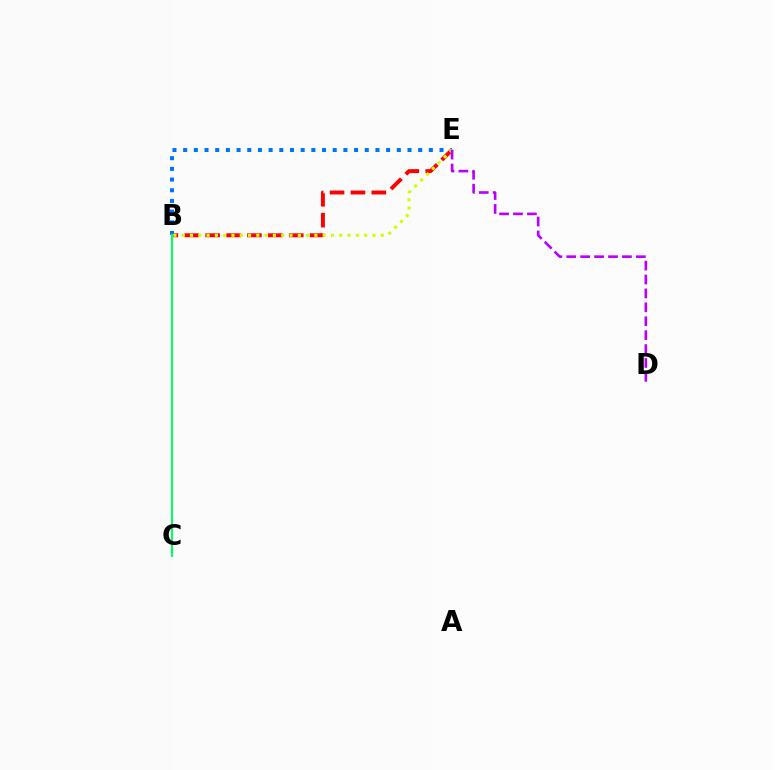{('B', 'E'): [{'color': '#ff0000', 'line_style': 'dashed', 'thickness': 2.84}, {'color': '#0074ff', 'line_style': 'dotted', 'thickness': 2.9}, {'color': '#d1ff00', 'line_style': 'dotted', 'thickness': 2.25}], ('B', 'C'): [{'color': '#00ff5c', 'line_style': 'solid', 'thickness': 1.51}], ('D', 'E'): [{'color': '#b900ff', 'line_style': 'dashed', 'thickness': 1.89}]}